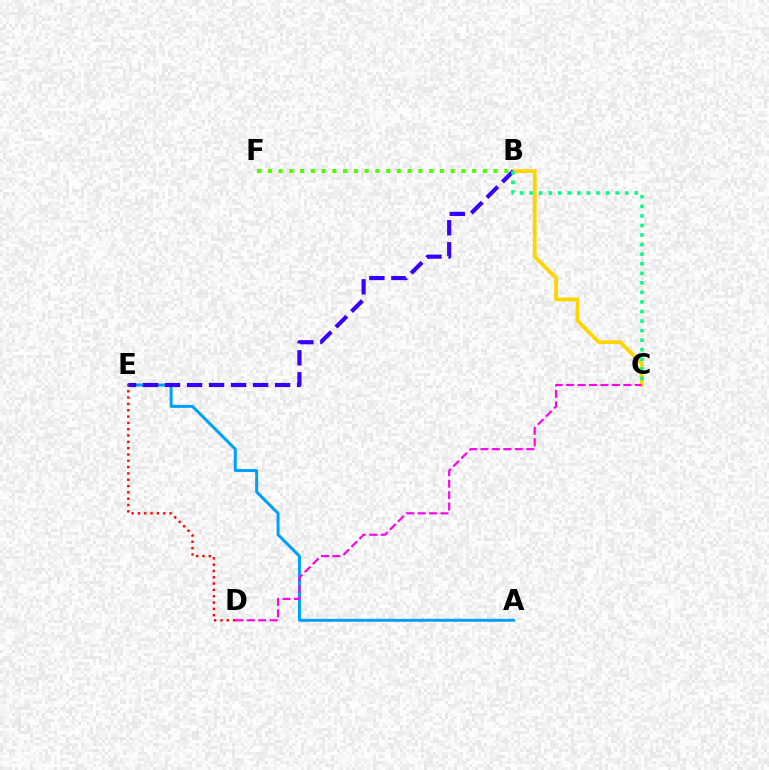{('B', 'C'): [{'color': '#ffd500', 'line_style': 'solid', 'thickness': 2.72}, {'color': '#00ff86', 'line_style': 'dotted', 'thickness': 2.6}], ('A', 'E'): [{'color': '#009eff', 'line_style': 'solid', 'thickness': 2.13}], ('B', 'F'): [{'color': '#4fff00', 'line_style': 'dotted', 'thickness': 2.92}], ('C', 'D'): [{'color': '#ff00ed', 'line_style': 'dashed', 'thickness': 1.55}], ('B', 'E'): [{'color': '#3700ff', 'line_style': 'dashed', 'thickness': 2.99}], ('D', 'E'): [{'color': '#ff0000', 'line_style': 'dotted', 'thickness': 1.72}]}